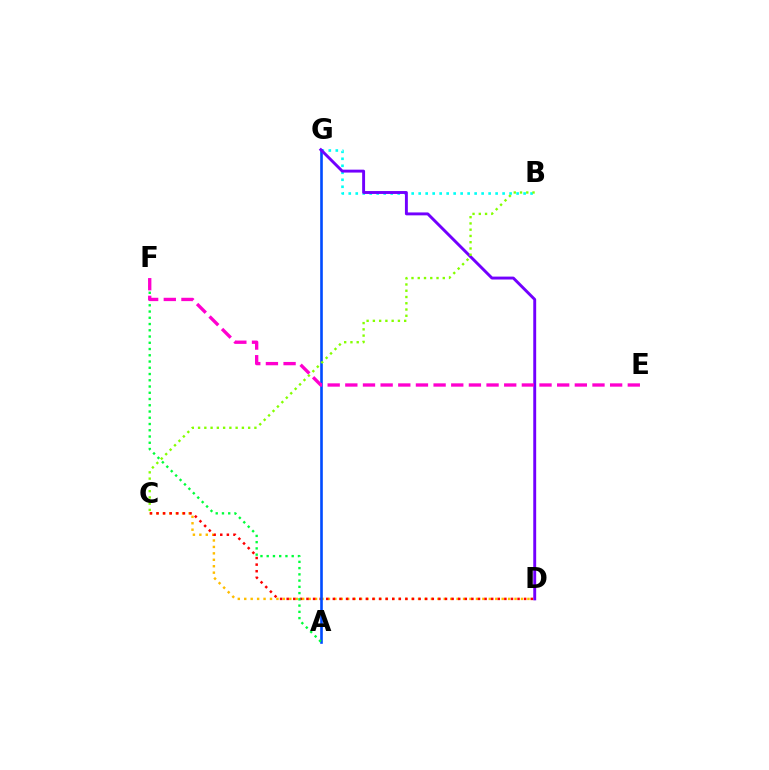{('C', 'D'): [{'color': '#ffbd00', 'line_style': 'dotted', 'thickness': 1.75}, {'color': '#ff0000', 'line_style': 'dotted', 'thickness': 1.79}], ('B', 'G'): [{'color': '#00fff6', 'line_style': 'dotted', 'thickness': 1.9}], ('A', 'G'): [{'color': '#004bff', 'line_style': 'solid', 'thickness': 1.89}], ('A', 'F'): [{'color': '#00ff39', 'line_style': 'dotted', 'thickness': 1.7}], ('D', 'G'): [{'color': '#7200ff', 'line_style': 'solid', 'thickness': 2.09}], ('B', 'C'): [{'color': '#84ff00', 'line_style': 'dotted', 'thickness': 1.7}], ('E', 'F'): [{'color': '#ff00cf', 'line_style': 'dashed', 'thickness': 2.4}]}